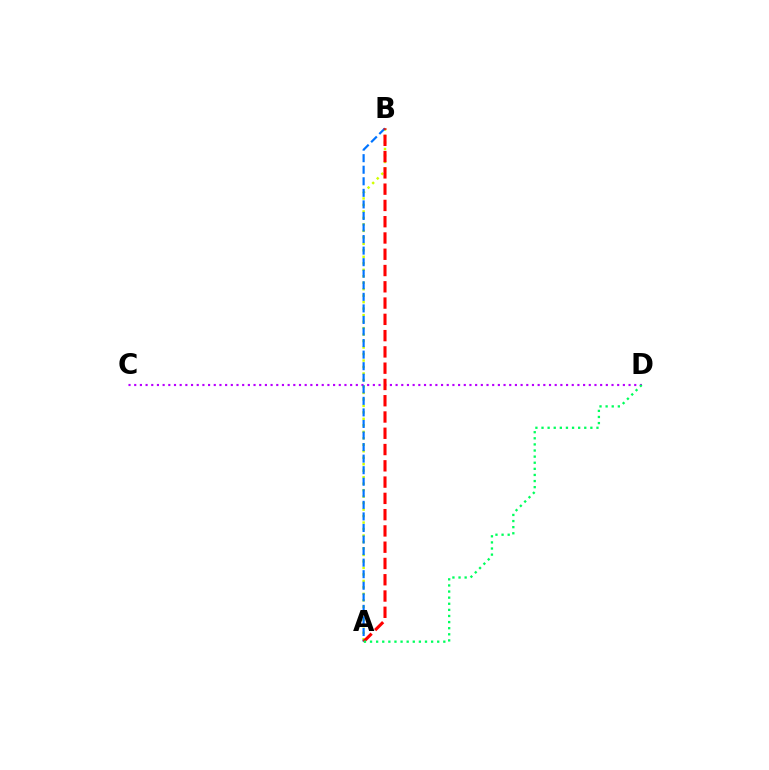{('A', 'B'): [{'color': '#d1ff00', 'line_style': 'dotted', 'thickness': 1.76}, {'color': '#0074ff', 'line_style': 'dashed', 'thickness': 1.57}, {'color': '#ff0000', 'line_style': 'dashed', 'thickness': 2.21}], ('C', 'D'): [{'color': '#b900ff', 'line_style': 'dotted', 'thickness': 1.54}], ('A', 'D'): [{'color': '#00ff5c', 'line_style': 'dotted', 'thickness': 1.66}]}